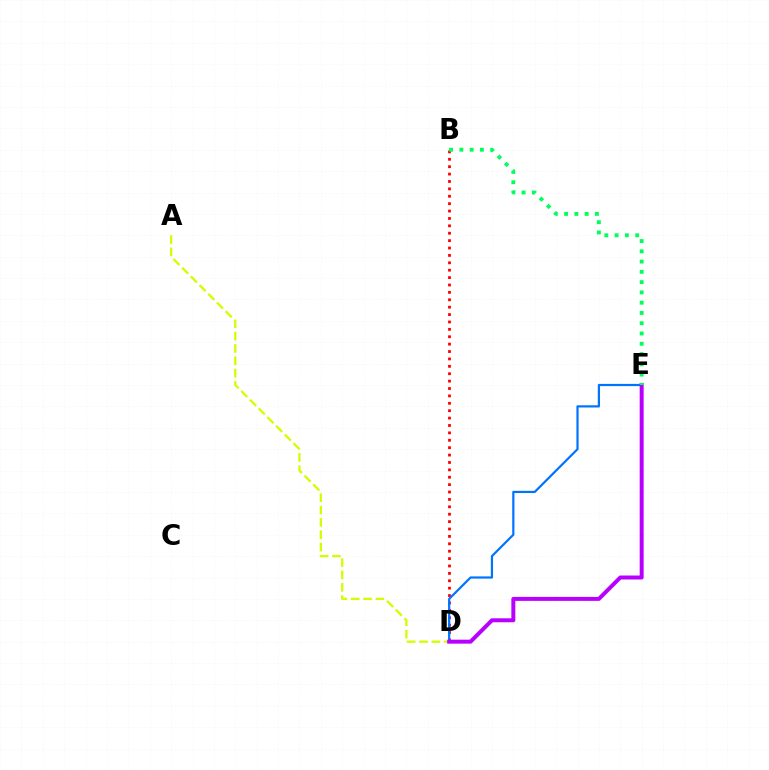{('A', 'D'): [{'color': '#d1ff00', 'line_style': 'dashed', 'thickness': 1.67}], ('B', 'D'): [{'color': '#ff0000', 'line_style': 'dotted', 'thickness': 2.01}], ('D', 'E'): [{'color': '#0074ff', 'line_style': 'solid', 'thickness': 1.59}, {'color': '#b900ff', 'line_style': 'solid', 'thickness': 2.86}], ('B', 'E'): [{'color': '#00ff5c', 'line_style': 'dotted', 'thickness': 2.79}]}